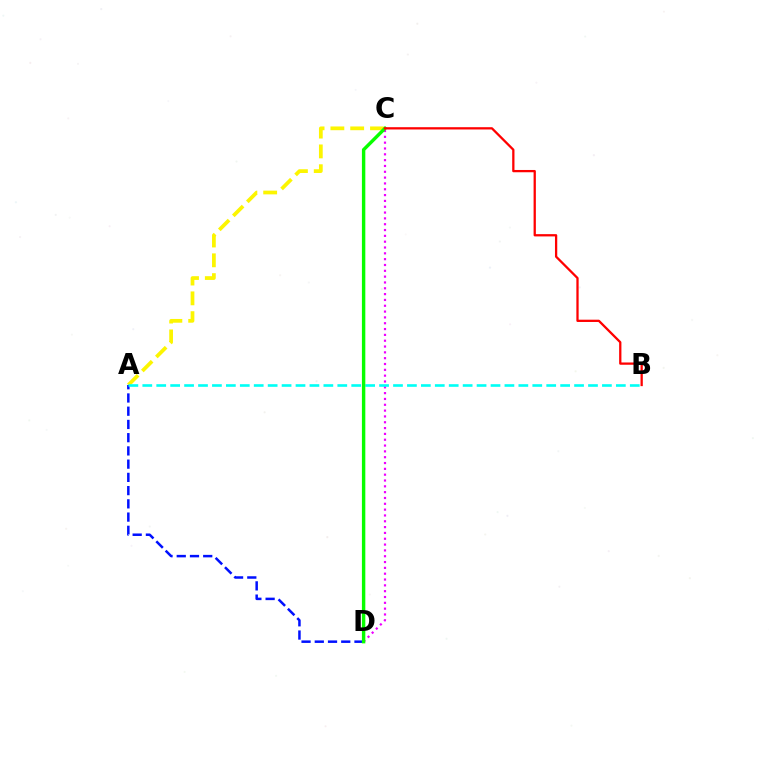{('A', 'C'): [{'color': '#fcf500', 'line_style': 'dashed', 'thickness': 2.69}], ('A', 'D'): [{'color': '#0010ff', 'line_style': 'dashed', 'thickness': 1.8}], ('C', 'D'): [{'color': '#ee00ff', 'line_style': 'dotted', 'thickness': 1.58}, {'color': '#08ff00', 'line_style': 'solid', 'thickness': 2.45}], ('A', 'B'): [{'color': '#00fff6', 'line_style': 'dashed', 'thickness': 1.89}], ('B', 'C'): [{'color': '#ff0000', 'line_style': 'solid', 'thickness': 1.64}]}